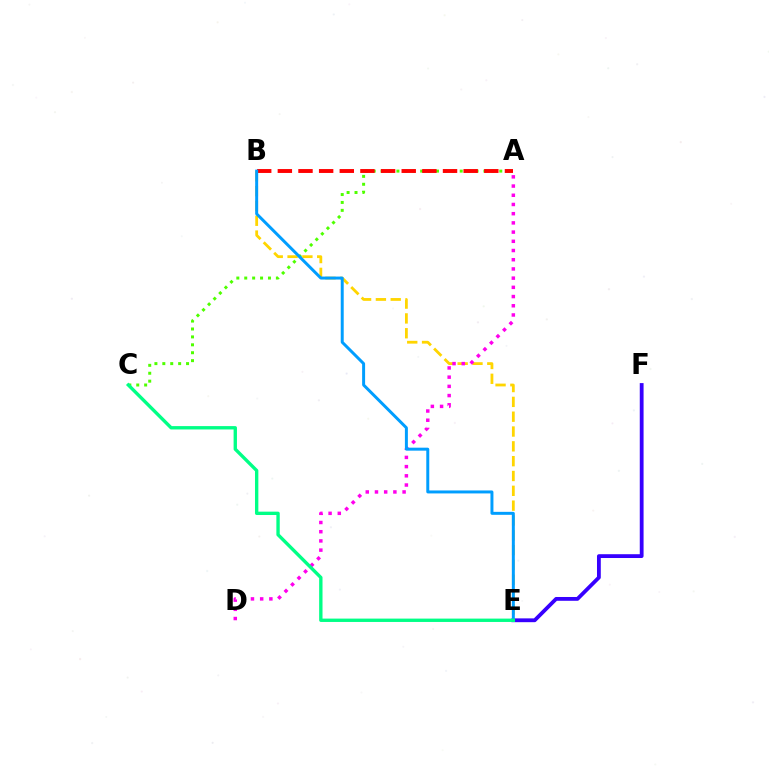{('A', 'C'): [{'color': '#4fff00', 'line_style': 'dotted', 'thickness': 2.15}], ('B', 'E'): [{'color': '#ffd500', 'line_style': 'dashed', 'thickness': 2.01}, {'color': '#009eff', 'line_style': 'solid', 'thickness': 2.14}], ('A', 'D'): [{'color': '#ff00ed', 'line_style': 'dotted', 'thickness': 2.5}], ('E', 'F'): [{'color': '#3700ff', 'line_style': 'solid', 'thickness': 2.74}], ('A', 'B'): [{'color': '#ff0000', 'line_style': 'dashed', 'thickness': 2.8}], ('C', 'E'): [{'color': '#00ff86', 'line_style': 'solid', 'thickness': 2.42}]}